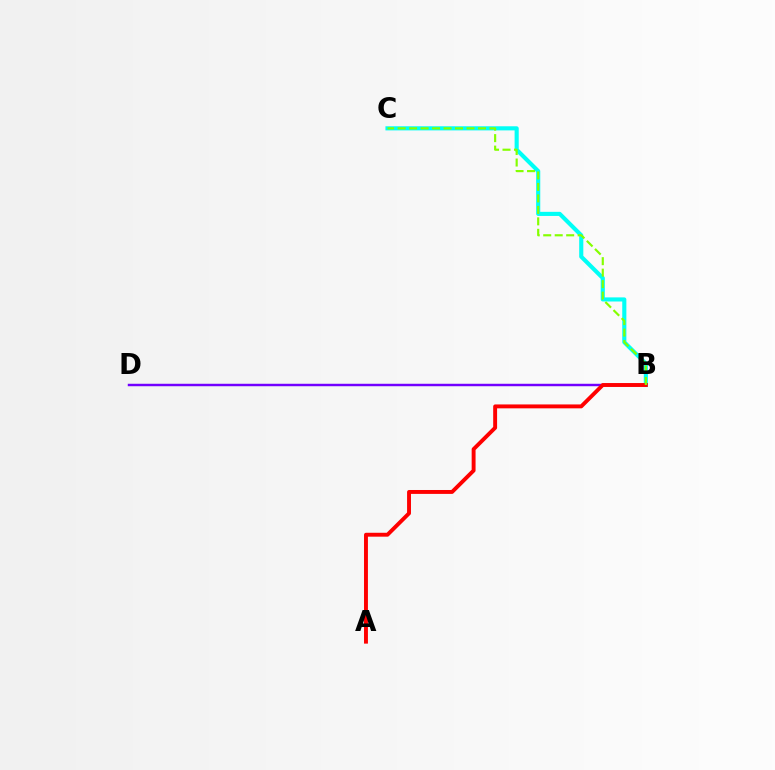{('B', 'D'): [{'color': '#7200ff', 'line_style': 'solid', 'thickness': 1.77}], ('B', 'C'): [{'color': '#00fff6', 'line_style': 'solid', 'thickness': 2.96}, {'color': '#84ff00', 'line_style': 'dashed', 'thickness': 1.56}], ('A', 'B'): [{'color': '#ff0000', 'line_style': 'solid', 'thickness': 2.81}]}